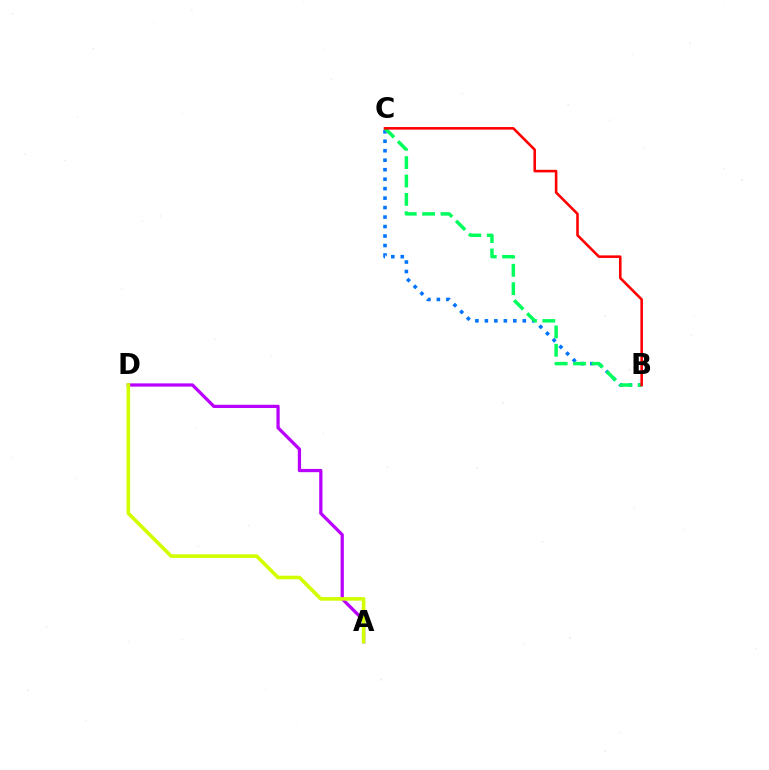{('A', 'D'): [{'color': '#b900ff', 'line_style': 'solid', 'thickness': 2.34}, {'color': '#d1ff00', 'line_style': 'solid', 'thickness': 2.6}], ('B', 'C'): [{'color': '#0074ff', 'line_style': 'dotted', 'thickness': 2.58}, {'color': '#00ff5c', 'line_style': 'dashed', 'thickness': 2.5}, {'color': '#ff0000', 'line_style': 'solid', 'thickness': 1.86}]}